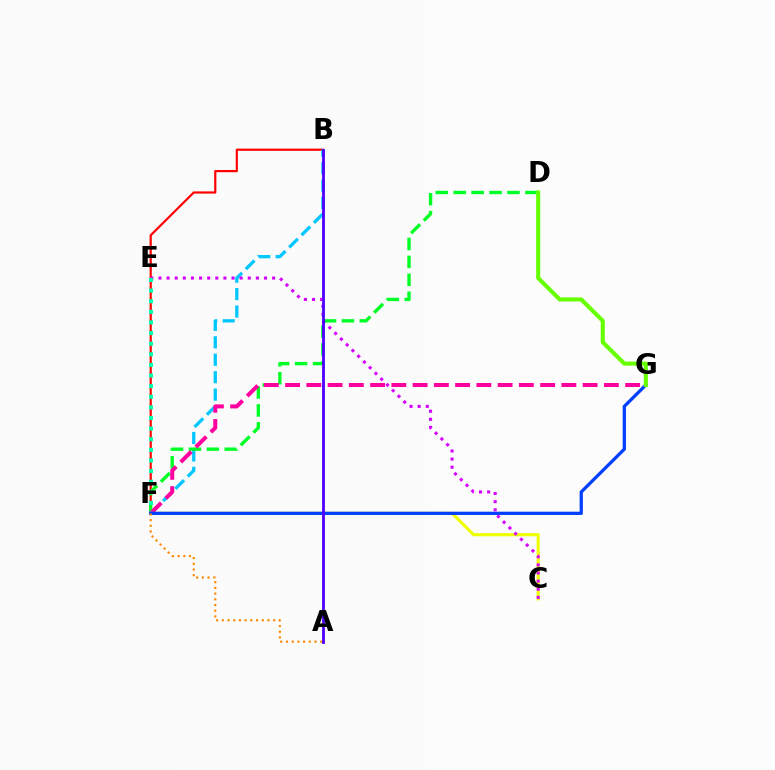{('C', 'F'): [{'color': '#eeff00', 'line_style': 'solid', 'thickness': 2.23}], ('B', 'F'): [{'color': '#ff0000', 'line_style': 'solid', 'thickness': 1.58}, {'color': '#00c7ff', 'line_style': 'dashed', 'thickness': 2.37}], ('C', 'E'): [{'color': '#d600ff', 'line_style': 'dotted', 'thickness': 2.21}], ('D', 'F'): [{'color': '#00ff27', 'line_style': 'dashed', 'thickness': 2.43}], ('F', 'G'): [{'color': '#ff00a0', 'line_style': 'dashed', 'thickness': 2.89}, {'color': '#003fff', 'line_style': 'solid', 'thickness': 2.35}], ('E', 'F'): [{'color': '#00ffaf', 'line_style': 'dotted', 'thickness': 2.88}], ('A', 'F'): [{'color': '#ff8800', 'line_style': 'dotted', 'thickness': 1.55}], ('A', 'B'): [{'color': '#4f00ff', 'line_style': 'solid', 'thickness': 2.03}], ('D', 'G'): [{'color': '#66ff00', 'line_style': 'solid', 'thickness': 2.95}]}